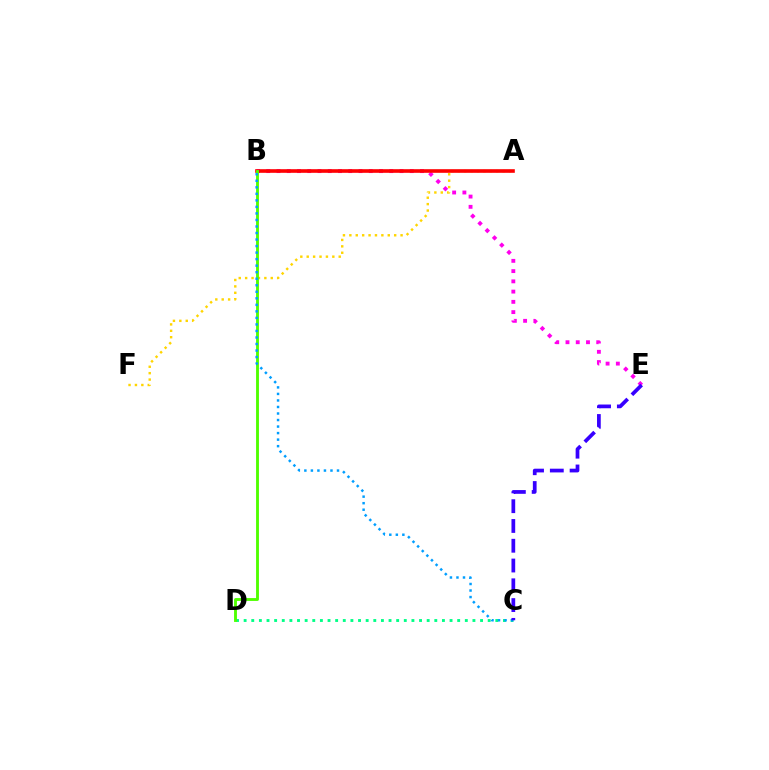{('B', 'E'): [{'color': '#ff00ed', 'line_style': 'dotted', 'thickness': 2.78}], ('C', 'D'): [{'color': '#00ff86', 'line_style': 'dotted', 'thickness': 2.07}], ('A', 'F'): [{'color': '#ffd500', 'line_style': 'dotted', 'thickness': 1.74}], ('A', 'B'): [{'color': '#ff0000', 'line_style': 'solid', 'thickness': 2.61}], ('B', 'D'): [{'color': '#4fff00', 'line_style': 'solid', 'thickness': 2.06}], ('B', 'C'): [{'color': '#009eff', 'line_style': 'dotted', 'thickness': 1.77}], ('C', 'E'): [{'color': '#3700ff', 'line_style': 'dashed', 'thickness': 2.69}]}